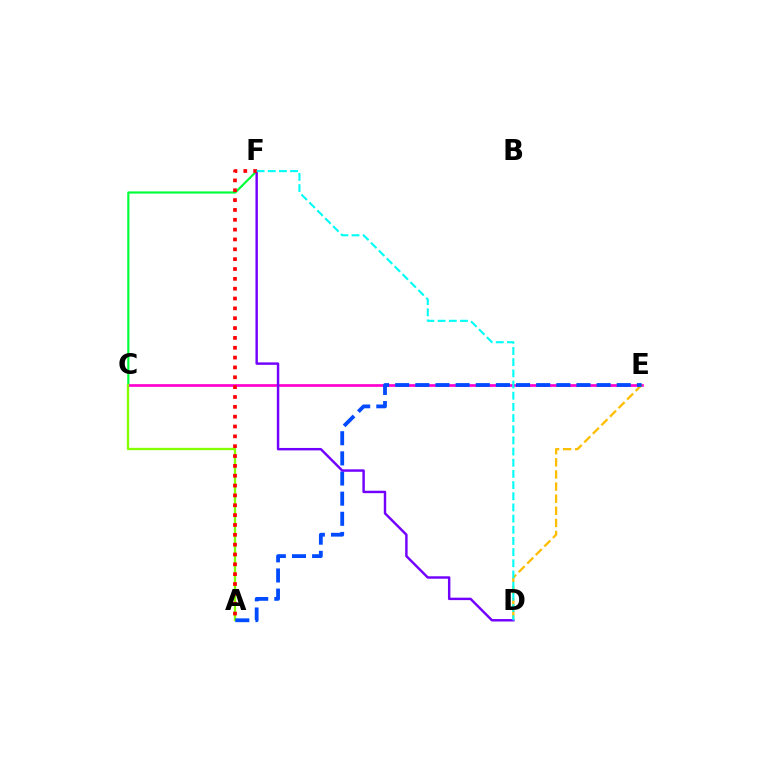{('C', 'F'): [{'color': '#00ff39', 'line_style': 'solid', 'thickness': 1.57}], ('C', 'E'): [{'color': '#ff00cf', 'line_style': 'solid', 'thickness': 1.94}], ('D', 'E'): [{'color': '#ffbd00', 'line_style': 'dashed', 'thickness': 1.65}], ('A', 'C'): [{'color': '#84ff00', 'line_style': 'solid', 'thickness': 1.68}], ('A', 'E'): [{'color': '#004bff', 'line_style': 'dashed', 'thickness': 2.74}], ('D', 'F'): [{'color': '#7200ff', 'line_style': 'solid', 'thickness': 1.75}, {'color': '#00fff6', 'line_style': 'dashed', 'thickness': 1.52}], ('A', 'F'): [{'color': '#ff0000', 'line_style': 'dotted', 'thickness': 2.67}]}